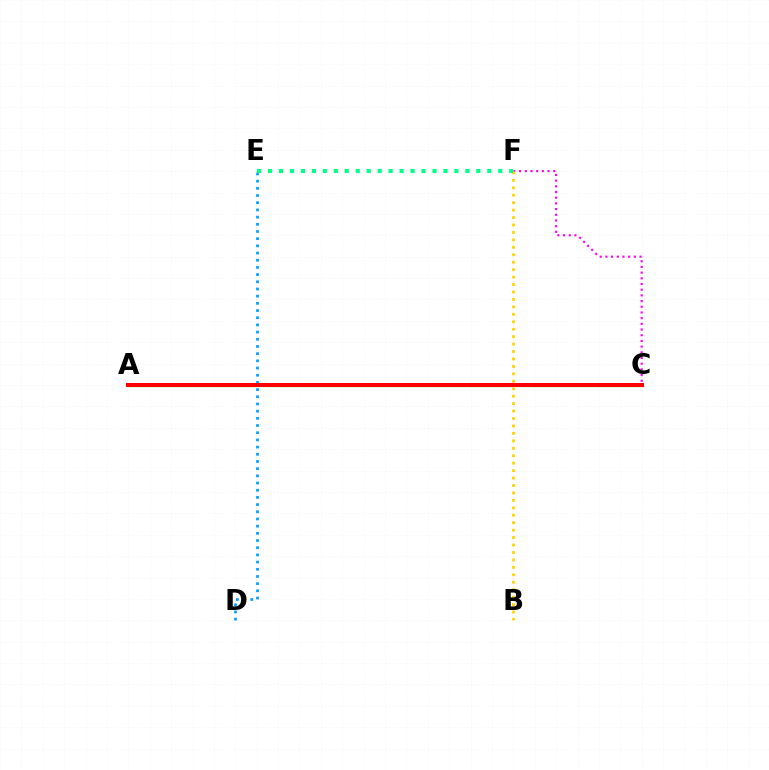{('C', 'F'): [{'color': '#ff00ed', 'line_style': 'dotted', 'thickness': 1.55}], ('A', 'C'): [{'color': '#3700ff', 'line_style': 'solid', 'thickness': 2.74}, {'color': '#4fff00', 'line_style': 'solid', 'thickness': 2.34}, {'color': '#ff0000', 'line_style': 'solid', 'thickness': 2.88}], ('D', 'E'): [{'color': '#009eff', 'line_style': 'dotted', 'thickness': 1.95}], ('B', 'F'): [{'color': '#ffd500', 'line_style': 'dotted', 'thickness': 2.02}], ('E', 'F'): [{'color': '#00ff86', 'line_style': 'dotted', 'thickness': 2.98}]}